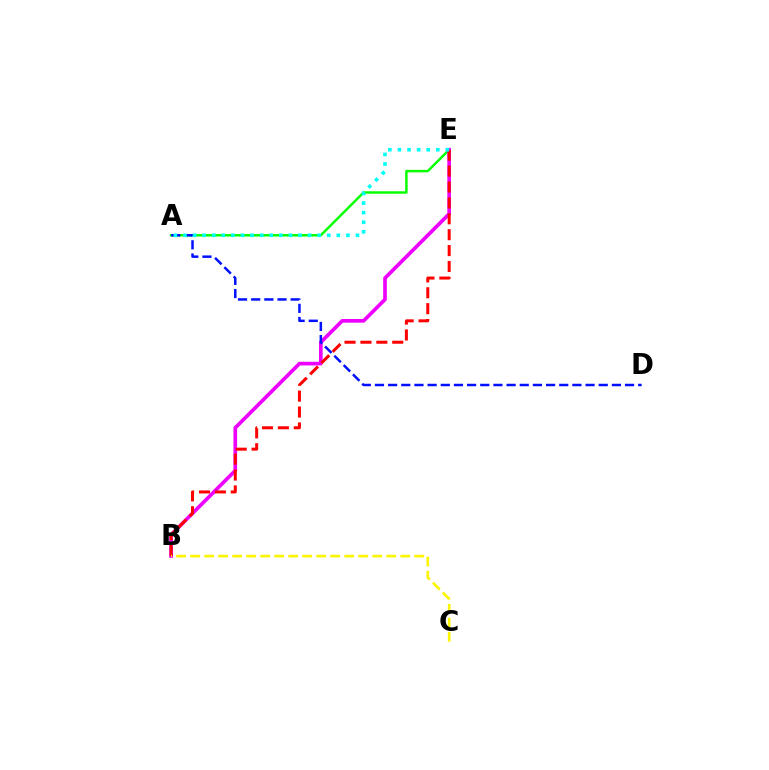{('A', 'E'): [{'color': '#08ff00', 'line_style': 'solid', 'thickness': 1.78}, {'color': '#00fff6', 'line_style': 'dotted', 'thickness': 2.6}], ('B', 'E'): [{'color': '#ee00ff', 'line_style': 'solid', 'thickness': 2.64}, {'color': '#ff0000', 'line_style': 'dashed', 'thickness': 2.16}], ('B', 'C'): [{'color': '#fcf500', 'line_style': 'dashed', 'thickness': 1.9}], ('A', 'D'): [{'color': '#0010ff', 'line_style': 'dashed', 'thickness': 1.79}]}